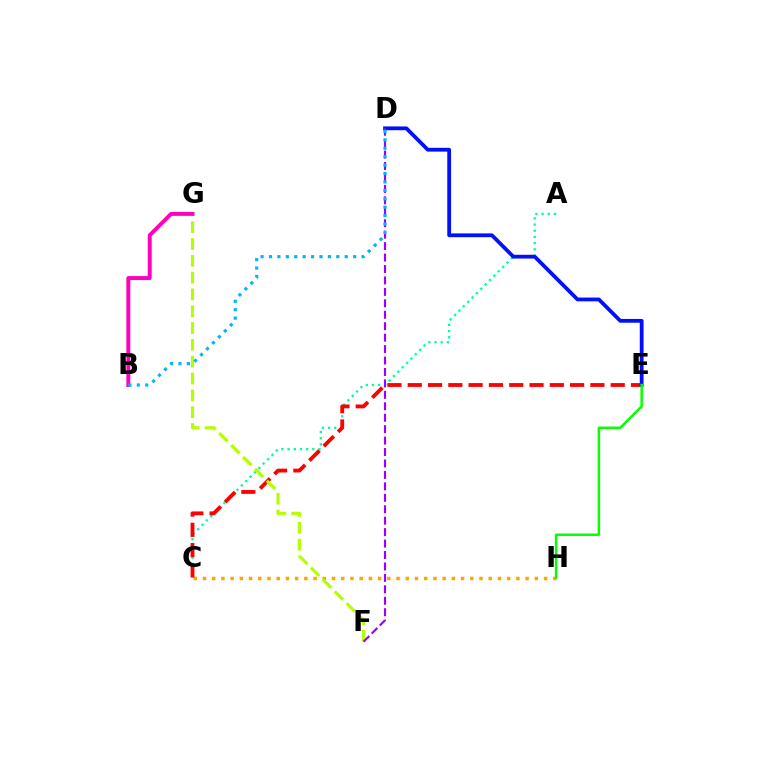{('A', 'C'): [{'color': '#00ff9d', 'line_style': 'dotted', 'thickness': 1.68}], ('C', 'H'): [{'color': '#ffa500', 'line_style': 'dotted', 'thickness': 2.5}], ('C', 'E'): [{'color': '#ff0000', 'line_style': 'dashed', 'thickness': 2.76}], ('F', 'G'): [{'color': '#b3ff00', 'line_style': 'dashed', 'thickness': 2.28}], ('D', 'E'): [{'color': '#0010ff', 'line_style': 'solid', 'thickness': 2.72}], ('D', 'F'): [{'color': '#9b00ff', 'line_style': 'dashed', 'thickness': 1.55}], ('E', 'H'): [{'color': '#08ff00', 'line_style': 'solid', 'thickness': 1.8}], ('B', 'G'): [{'color': '#ff00bd', 'line_style': 'solid', 'thickness': 2.85}], ('B', 'D'): [{'color': '#00b5ff', 'line_style': 'dotted', 'thickness': 2.29}]}